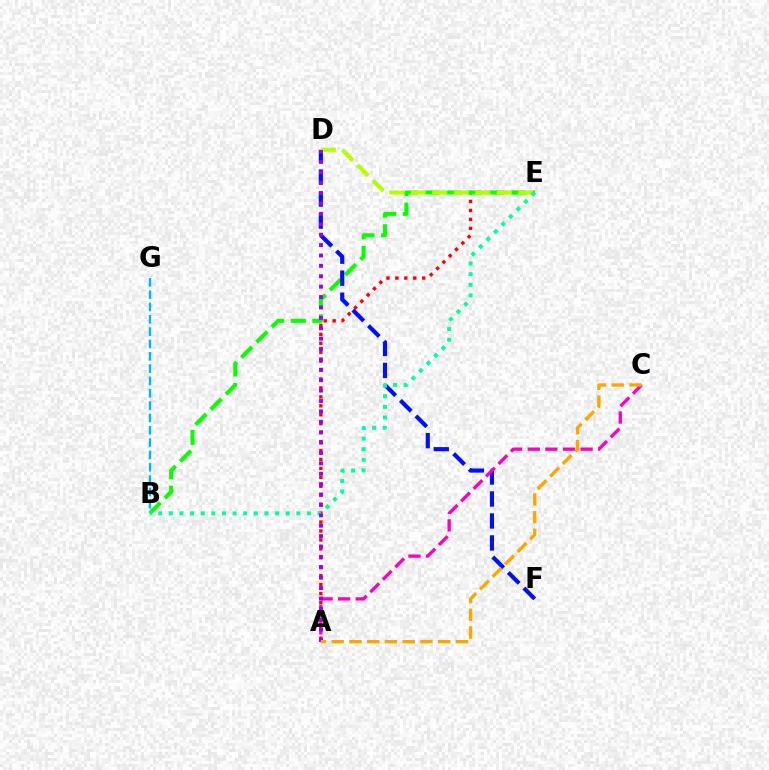{('A', 'E'): [{'color': '#ff0000', 'line_style': 'dotted', 'thickness': 2.43}], ('B', 'E'): [{'color': '#08ff00', 'line_style': 'dashed', 'thickness': 2.93}, {'color': '#00ff9d', 'line_style': 'dotted', 'thickness': 2.89}], ('B', 'G'): [{'color': '#00b5ff', 'line_style': 'dashed', 'thickness': 1.67}], ('D', 'F'): [{'color': '#0010ff', 'line_style': 'dashed', 'thickness': 2.99}], ('D', 'E'): [{'color': '#b3ff00', 'line_style': 'dashed', 'thickness': 2.92}], ('A', 'C'): [{'color': '#ff00bd', 'line_style': 'dashed', 'thickness': 2.39}, {'color': '#ffa500', 'line_style': 'dashed', 'thickness': 2.41}], ('A', 'D'): [{'color': '#9b00ff', 'line_style': 'dotted', 'thickness': 2.82}]}